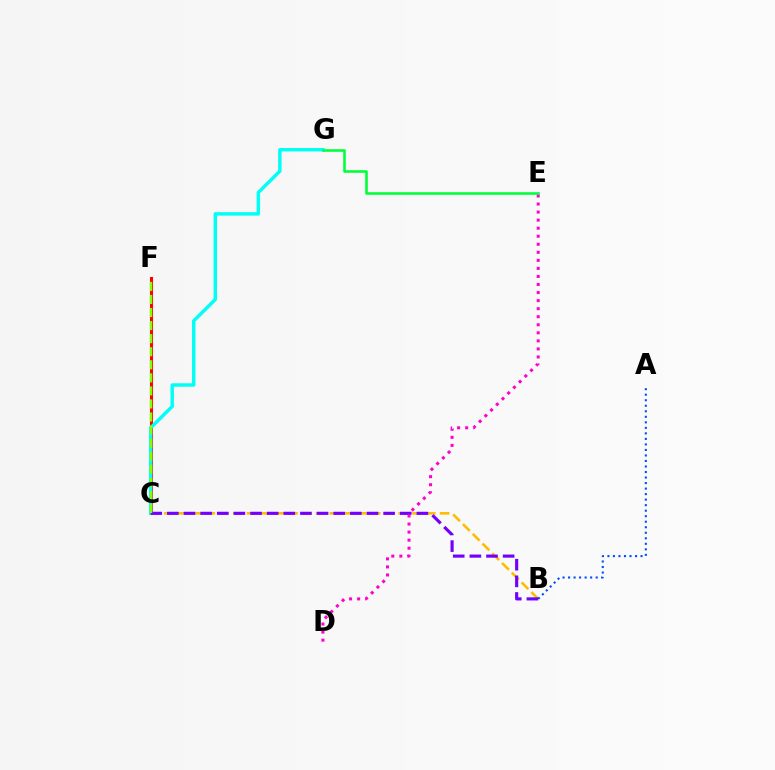{('C', 'F'): [{'color': '#ff0000', 'line_style': 'solid', 'thickness': 2.2}, {'color': '#84ff00', 'line_style': 'dashed', 'thickness': 1.77}], ('C', 'G'): [{'color': '#00fff6', 'line_style': 'solid', 'thickness': 2.48}], ('B', 'C'): [{'color': '#ffbd00', 'line_style': 'dashed', 'thickness': 1.87}, {'color': '#7200ff', 'line_style': 'dashed', 'thickness': 2.26}], ('D', 'E'): [{'color': '#ff00cf', 'line_style': 'dotted', 'thickness': 2.19}], ('E', 'G'): [{'color': '#00ff39', 'line_style': 'solid', 'thickness': 1.86}], ('A', 'B'): [{'color': '#004bff', 'line_style': 'dotted', 'thickness': 1.5}]}